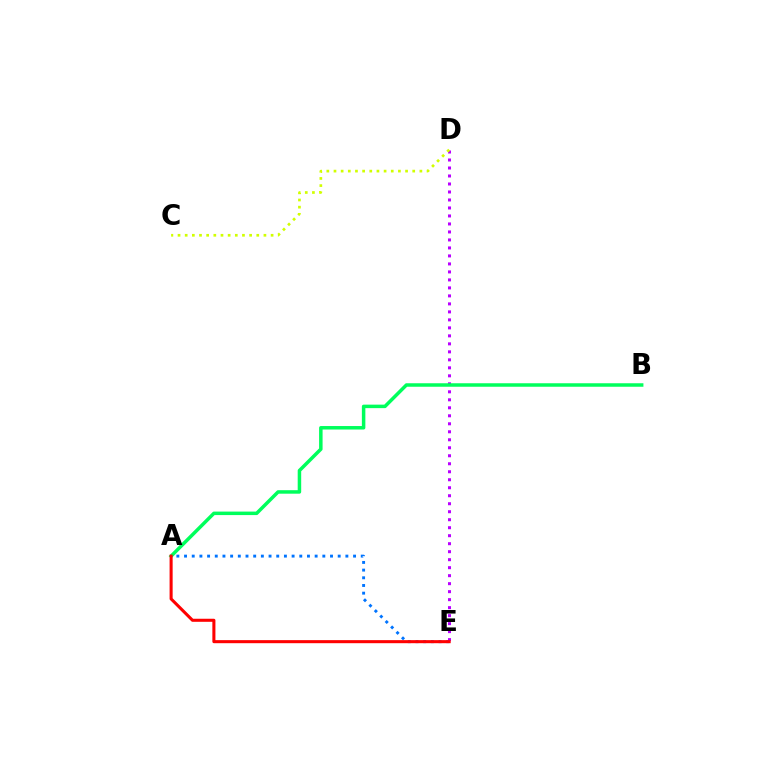{('A', 'E'): [{'color': '#0074ff', 'line_style': 'dotted', 'thickness': 2.09}, {'color': '#ff0000', 'line_style': 'solid', 'thickness': 2.2}], ('D', 'E'): [{'color': '#b900ff', 'line_style': 'dotted', 'thickness': 2.17}], ('C', 'D'): [{'color': '#d1ff00', 'line_style': 'dotted', 'thickness': 1.94}], ('A', 'B'): [{'color': '#00ff5c', 'line_style': 'solid', 'thickness': 2.52}]}